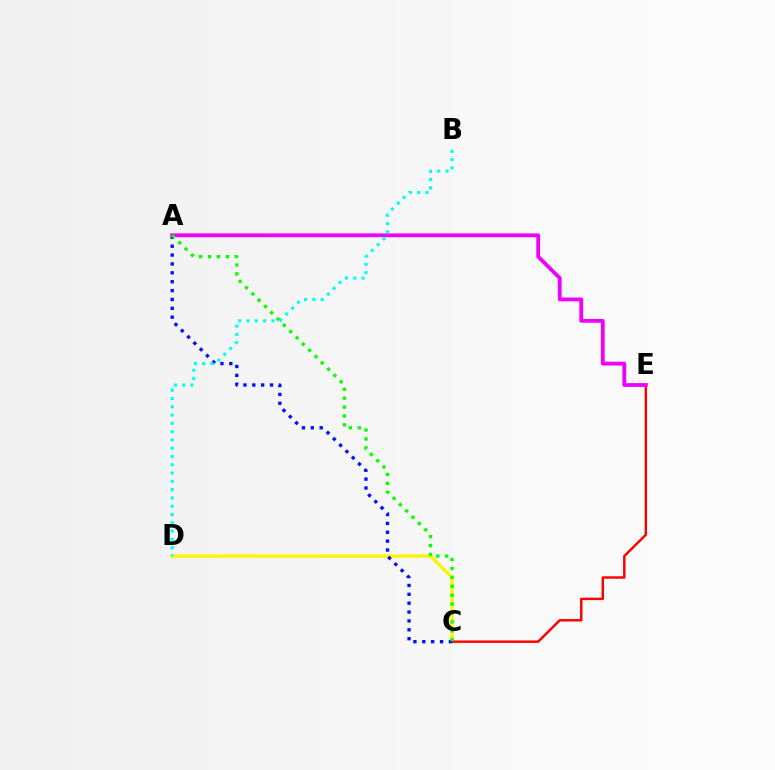{('C', 'D'): [{'color': '#fcf500', 'line_style': 'solid', 'thickness': 2.38}], ('C', 'E'): [{'color': '#ff0000', 'line_style': 'solid', 'thickness': 1.76}], ('A', 'C'): [{'color': '#0010ff', 'line_style': 'dotted', 'thickness': 2.41}, {'color': '#08ff00', 'line_style': 'dotted', 'thickness': 2.42}], ('A', 'E'): [{'color': '#ee00ff', 'line_style': 'solid', 'thickness': 2.74}], ('B', 'D'): [{'color': '#00fff6', 'line_style': 'dotted', 'thickness': 2.25}]}